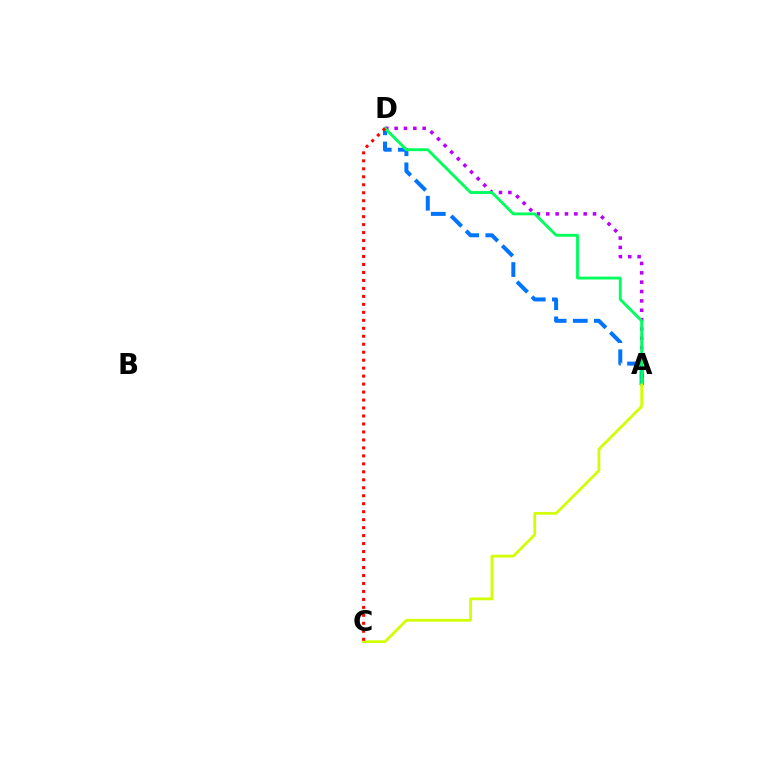{('A', 'D'): [{'color': '#b900ff', 'line_style': 'dotted', 'thickness': 2.54}, {'color': '#0074ff', 'line_style': 'dashed', 'thickness': 2.87}, {'color': '#00ff5c', 'line_style': 'solid', 'thickness': 2.06}], ('A', 'C'): [{'color': '#d1ff00', 'line_style': 'solid', 'thickness': 1.97}], ('C', 'D'): [{'color': '#ff0000', 'line_style': 'dotted', 'thickness': 2.17}]}